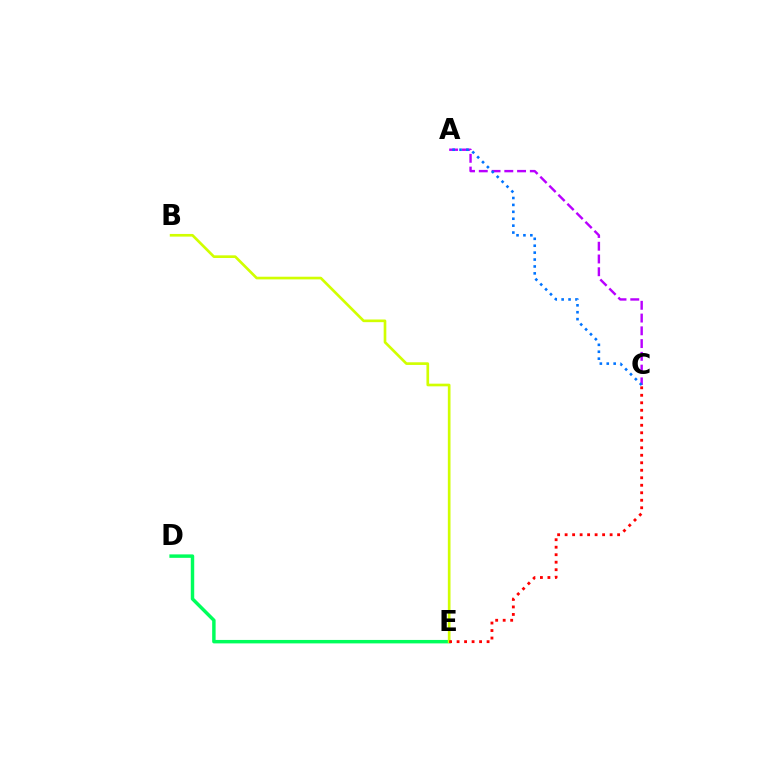{('A', 'C'): [{'color': '#b900ff', 'line_style': 'dashed', 'thickness': 1.73}, {'color': '#0074ff', 'line_style': 'dotted', 'thickness': 1.88}], ('D', 'E'): [{'color': '#00ff5c', 'line_style': 'solid', 'thickness': 2.48}], ('B', 'E'): [{'color': '#d1ff00', 'line_style': 'solid', 'thickness': 1.92}], ('C', 'E'): [{'color': '#ff0000', 'line_style': 'dotted', 'thickness': 2.04}]}